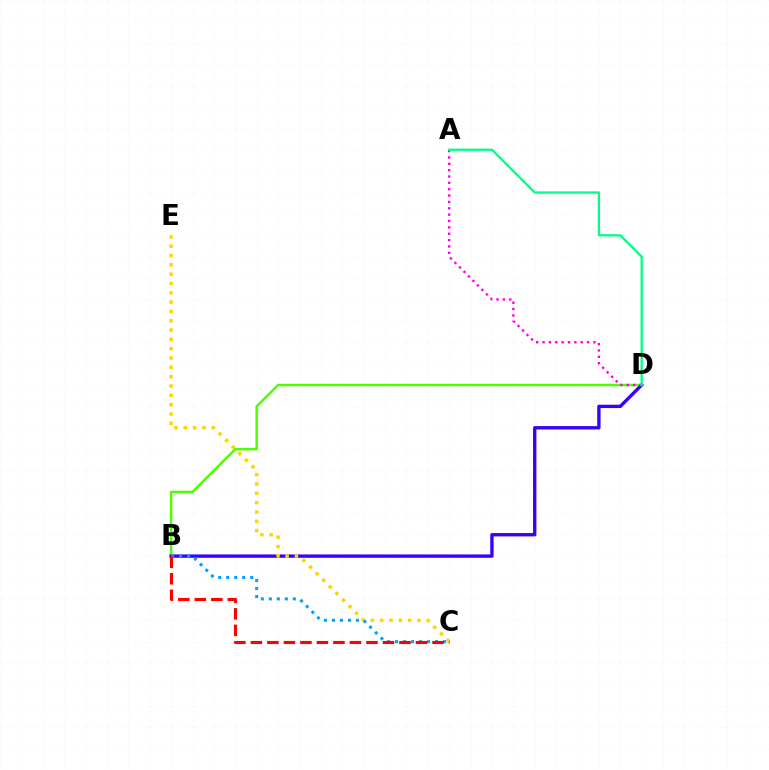{('B', 'D'): [{'color': '#4fff00', 'line_style': 'solid', 'thickness': 1.79}, {'color': '#3700ff', 'line_style': 'solid', 'thickness': 2.42}], ('A', 'D'): [{'color': '#ff00ed', 'line_style': 'dotted', 'thickness': 1.73}, {'color': '#00ff86', 'line_style': 'solid', 'thickness': 1.64}], ('C', 'E'): [{'color': '#ffd500', 'line_style': 'dotted', 'thickness': 2.53}], ('B', 'C'): [{'color': '#009eff', 'line_style': 'dotted', 'thickness': 2.17}, {'color': '#ff0000', 'line_style': 'dashed', 'thickness': 2.24}]}